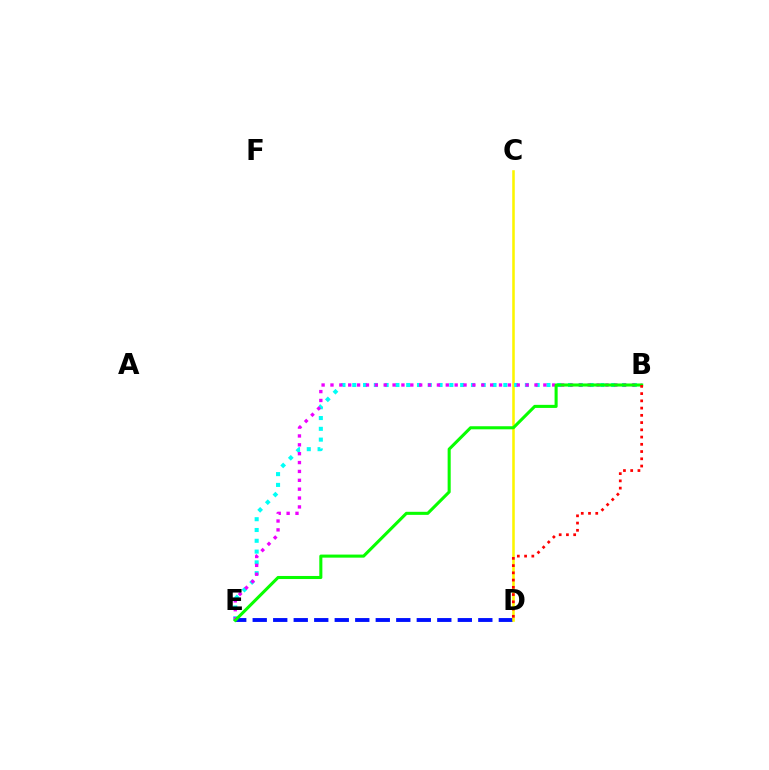{('D', 'E'): [{'color': '#0010ff', 'line_style': 'dashed', 'thickness': 2.79}], ('C', 'D'): [{'color': '#fcf500', 'line_style': 'solid', 'thickness': 1.85}], ('B', 'E'): [{'color': '#00fff6', 'line_style': 'dotted', 'thickness': 2.93}, {'color': '#ee00ff', 'line_style': 'dotted', 'thickness': 2.41}, {'color': '#08ff00', 'line_style': 'solid', 'thickness': 2.21}], ('B', 'D'): [{'color': '#ff0000', 'line_style': 'dotted', 'thickness': 1.97}]}